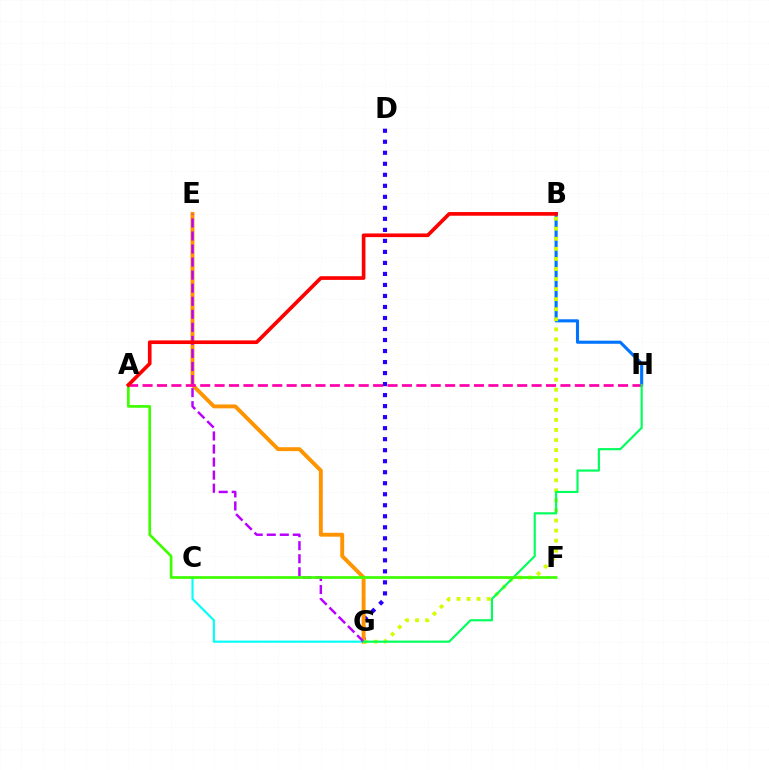{('B', 'H'): [{'color': '#0074ff', 'line_style': 'solid', 'thickness': 2.23}], ('C', 'G'): [{'color': '#00fff6', 'line_style': 'solid', 'thickness': 1.53}], ('D', 'G'): [{'color': '#2500ff', 'line_style': 'dotted', 'thickness': 2.99}], ('E', 'G'): [{'color': '#ff9400', 'line_style': 'solid', 'thickness': 2.81}, {'color': '#b900ff', 'line_style': 'dashed', 'thickness': 1.77}], ('B', 'G'): [{'color': '#d1ff00', 'line_style': 'dotted', 'thickness': 2.73}], ('A', 'H'): [{'color': '#ff00ac', 'line_style': 'dashed', 'thickness': 1.96}], ('G', 'H'): [{'color': '#00ff5c', 'line_style': 'solid', 'thickness': 1.55}], ('A', 'F'): [{'color': '#3dff00', 'line_style': 'solid', 'thickness': 1.93}], ('A', 'B'): [{'color': '#ff0000', 'line_style': 'solid', 'thickness': 2.64}]}